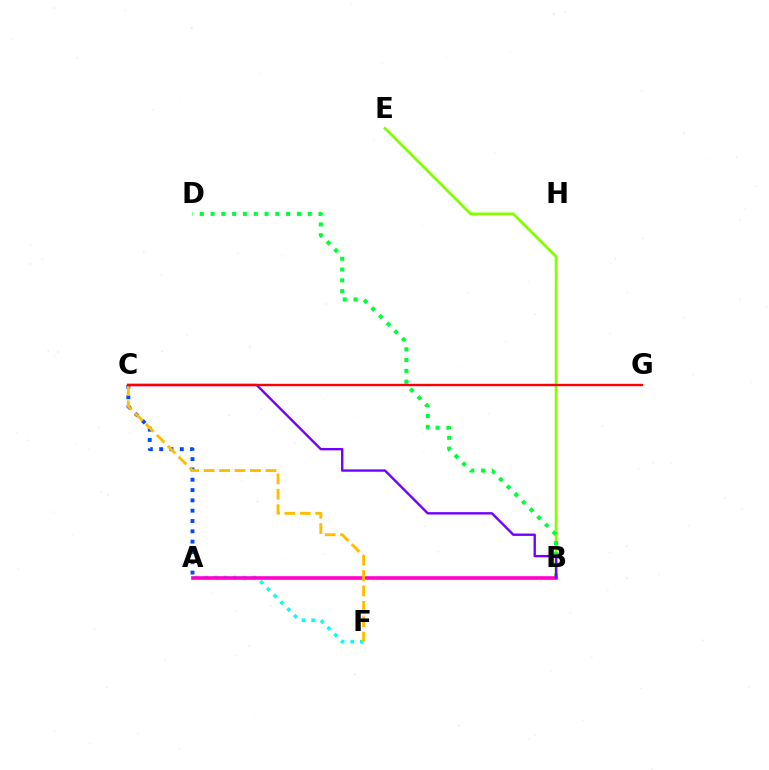{('A', 'C'): [{'color': '#004bff', 'line_style': 'dotted', 'thickness': 2.8}], ('B', 'E'): [{'color': '#84ff00', 'line_style': 'solid', 'thickness': 1.99}], ('A', 'F'): [{'color': '#00fff6', 'line_style': 'dotted', 'thickness': 2.61}], ('B', 'D'): [{'color': '#00ff39', 'line_style': 'dotted', 'thickness': 2.93}], ('A', 'B'): [{'color': '#ff00cf', 'line_style': 'solid', 'thickness': 2.62}], ('C', 'F'): [{'color': '#ffbd00', 'line_style': 'dashed', 'thickness': 2.1}], ('B', 'C'): [{'color': '#7200ff', 'line_style': 'solid', 'thickness': 1.72}], ('C', 'G'): [{'color': '#ff0000', 'line_style': 'solid', 'thickness': 1.71}]}